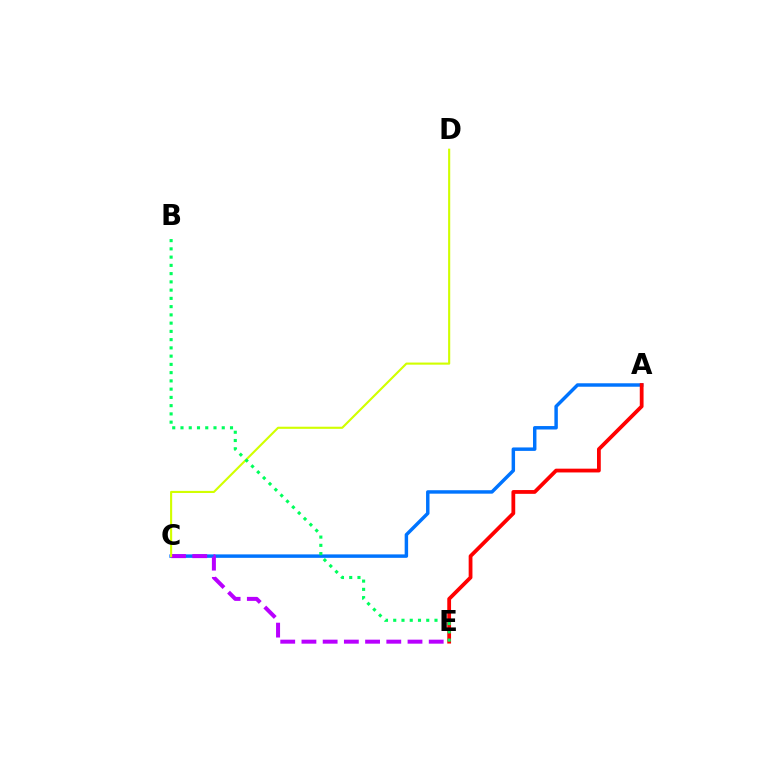{('A', 'C'): [{'color': '#0074ff', 'line_style': 'solid', 'thickness': 2.49}], ('A', 'E'): [{'color': '#ff0000', 'line_style': 'solid', 'thickness': 2.72}], ('C', 'E'): [{'color': '#b900ff', 'line_style': 'dashed', 'thickness': 2.88}], ('C', 'D'): [{'color': '#d1ff00', 'line_style': 'solid', 'thickness': 1.53}], ('B', 'E'): [{'color': '#00ff5c', 'line_style': 'dotted', 'thickness': 2.24}]}